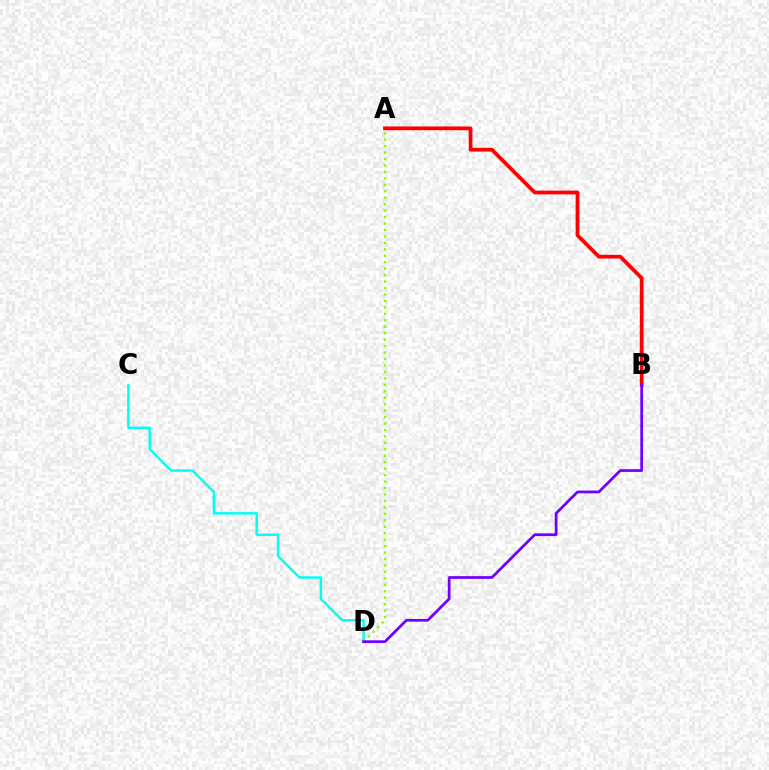{('A', 'D'): [{'color': '#84ff00', 'line_style': 'dotted', 'thickness': 1.75}], ('A', 'B'): [{'color': '#ff0000', 'line_style': 'solid', 'thickness': 2.7}], ('C', 'D'): [{'color': '#00fff6', 'line_style': 'solid', 'thickness': 1.75}], ('B', 'D'): [{'color': '#7200ff', 'line_style': 'solid', 'thickness': 1.97}]}